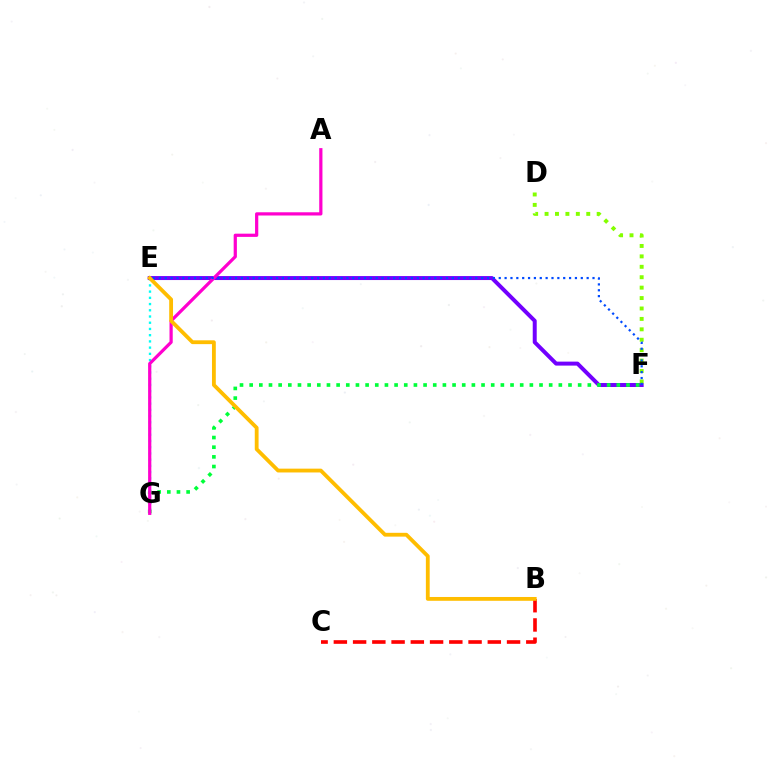{('B', 'C'): [{'color': '#ff0000', 'line_style': 'dashed', 'thickness': 2.61}], ('E', 'G'): [{'color': '#00fff6', 'line_style': 'dotted', 'thickness': 1.69}], ('E', 'F'): [{'color': '#7200ff', 'line_style': 'solid', 'thickness': 2.86}, {'color': '#004bff', 'line_style': 'dotted', 'thickness': 1.59}], ('F', 'G'): [{'color': '#00ff39', 'line_style': 'dotted', 'thickness': 2.63}], ('A', 'G'): [{'color': '#ff00cf', 'line_style': 'solid', 'thickness': 2.32}], ('B', 'E'): [{'color': '#ffbd00', 'line_style': 'solid', 'thickness': 2.75}], ('D', 'F'): [{'color': '#84ff00', 'line_style': 'dotted', 'thickness': 2.83}]}